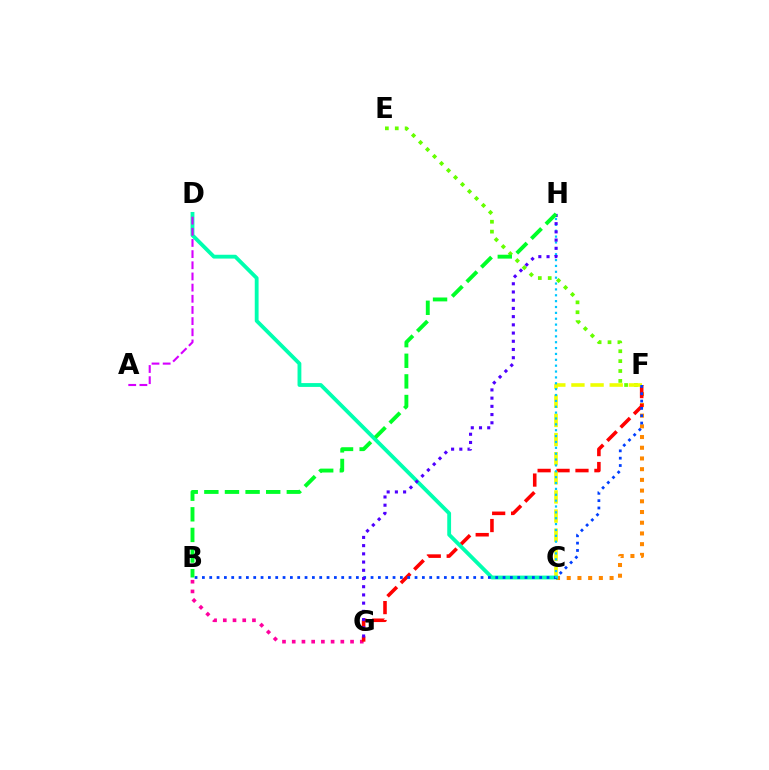{('B', 'G'): [{'color': '#ff00a0', 'line_style': 'dotted', 'thickness': 2.64}], ('C', 'F'): [{'color': '#ff8800', 'line_style': 'dotted', 'thickness': 2.91}, {'color': '#eeff00', 'line_style': 'dashed', 'thickness': 2.6}], ('F', 'G'): [{'color': '#ff0000', 'line_style': 'dashed', 'thickness': 2.57}], ('E', 'F'): [{'color': '#66ff00', 'line_style': 'dotted', 'thickness': 2.69}], ('C', 'D'): [{'color': '#00ffaf', 'line_style': 'solid', 'thickness': 2.75}], ('B', 'F'): [{'color': '#003fff', 'line_style': 'dotted', 'thickness': 1.99}], ('A', 'D'): [{'color': '#d600ff', 'line_style': 'dashed', 'thickness': 1.52}], ('C', 'H'): [{'color': '#00c7ff', 'line_style': 'dotted', 'thickness': 1.59}], ('G', 'H'): [{'color': '#4f00ff', 'line_style': 'dotted', 'thickness': 2.23}], ('B', 'H'): [{'color': '#00ff27', 'line_style': 'dashed', 'thickness': 2.8}]}